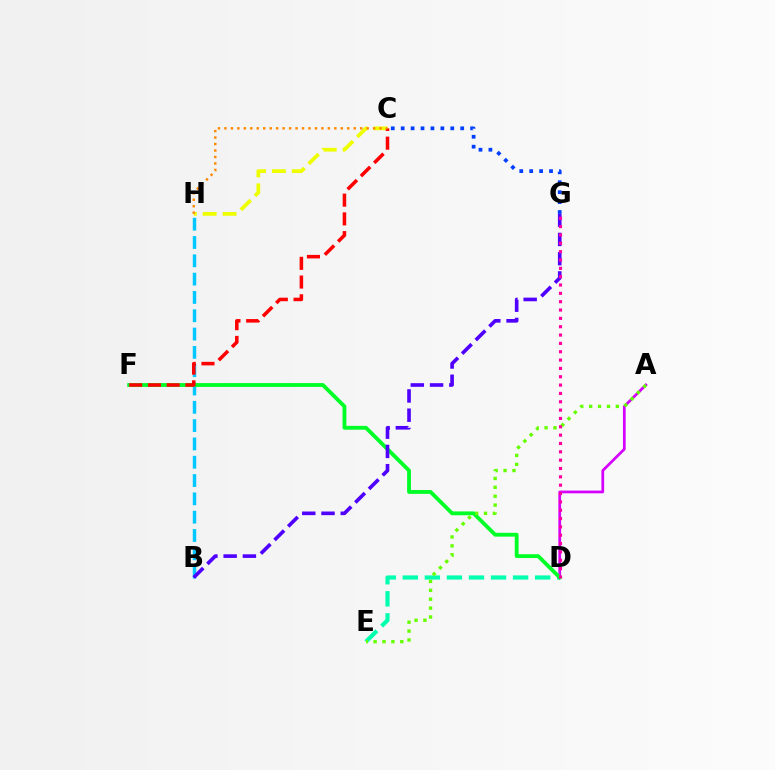{('C', 'G'): [{'color': '#003fff', 'line_style': 'dotted', 'thickness': 2.7}], ('D', 'E'): [{'color': '#00ffaf', 'line_style': 'dashed', 'thickness': 3.0}], ('A', 'D'): [{'color': '#d600ff', 'line_style': 'solid', 'thickness': 1.96}], ('C', 'H'): [{'color': '#eeff00', 'line_style': 'dashed', 'thickness': 2.7}, {'color': '#ff8800', 'line_style': 'dotted', 'thickness': 1.76}], ('B', 'H'): [{'color': '#00c7ff', 'line_style': 'dashed', 'thickness': 2.49}], ('D', 'F'): [{'color': '#00ff27', 'line_style': 'solid', 'thickness': 2.76}], ('A', 'E'): [{'color': '#66ff00', 'line_style': 'dotted', 'thickness': 2.42}], ('B', 'G'): [{'color': '#4f00ff', 'line_style': 'dashed', 'thickness': 2.62}], ('C', 'F'): [{'color': '#ff0000', 'line_style': 'dashed', 'thickness': 2.54}], ('D', 'G'): [{'color': '#ff00a0', 'line_style': 'dotted', 'thickness': 2.27}]}